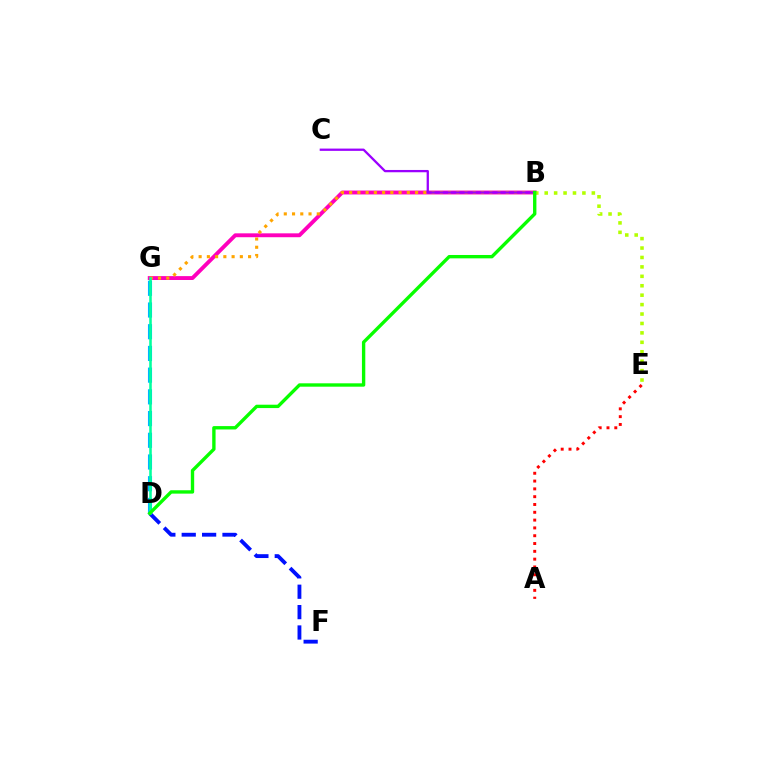{('A', 'E'): [{'color': '#ff0000', 'line_style': 'dotted', 'thickness': 2.12}], ('B', 'G'): [{'color': '#ff00bd', 'line_style': 'solid', 'thickness': 2.8}, {'color': '#ffa500', 'line_style': 'dotted', 'thickness': 2.24}], ('D', 'F'): [{'color': '#0010ff', 'line_style': 'dashed', 'thickness': 2.77}], ('D', 'G'): [{'color': '#00b5ff', 'line_style': 'dashed', 'thickness': 2.95}, {'color': '#00ff9d', 'line_style': 'solid', 'thickness': 1.84}], ('B', 'E'): [{'color': '#b3ff00', 'line_style': 'dotted', 'thickness': 2.56}], ('B', 'C'): [{'color': '#9b00ff', 'line_style': 'solid', 'thickness': 1.65}], ('B', 'D'): [{'color': '#08ff00', 'line_style': 'solid', 'thickness': 2.42}]}